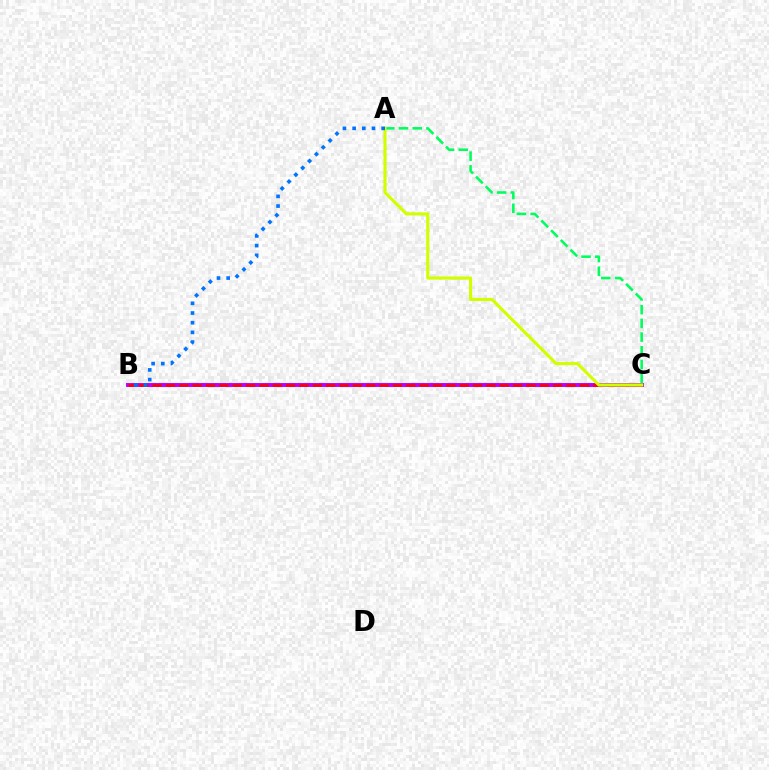{('B', 'C'): [{'color': '#b900ff', 'line_style': 'solid', 'thickness': 2.82}, {'color': '#ff0000', 'line_style': 'dashed', 'thickness': 1.81}], ('A', 'C'): [{'color': '#00ff5c', 'line_style': 'dashed', 'thickness': 1.86}, {'color': '#d1ff00', 'line_style': 'solid', 'thickness': 2.26}], ('A', 'B'): [{'color': '#0074ff', 'line_style': 'dotted', 'thickness': 2.63}]}